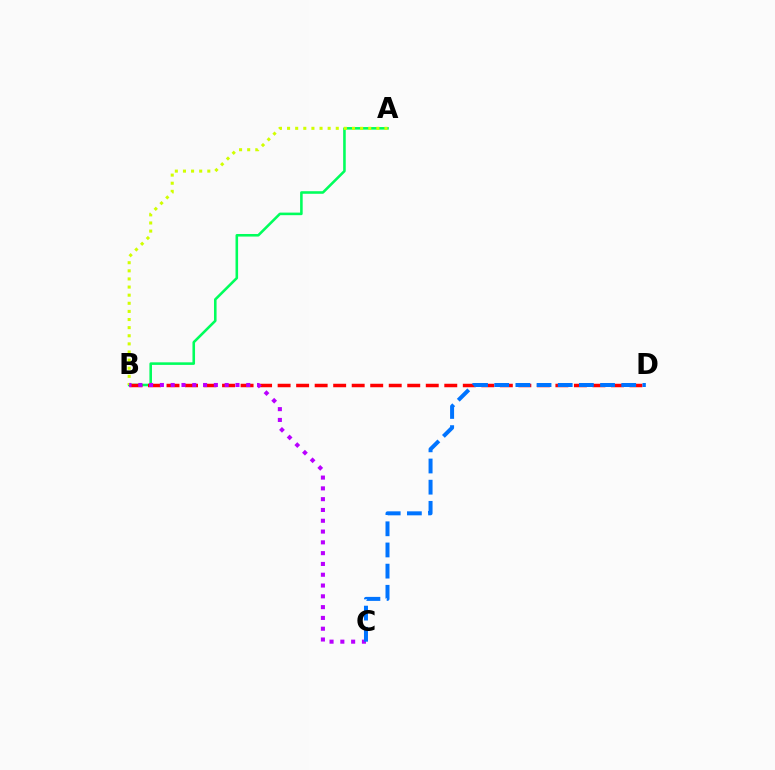{('A', 'B'): [{'color': '#00ff5c', 'line_style': 'solid', 'thickness': 1.85}, {'color': '#d1ff00', 'line_style': 'dotted', 'thickness': 2.21}], ('B', 'D'): [{'color': '#ff0000', 'line_style': 'dashed', 'thickness': 2.52}], ('B', 'C'): [{'color': '#b900ff', 'line_style': 'dotted', 'thickness': 2.93}], ('C', 'D'): [{'color': '#0074ff', 'line_style': 'dashed', 'thickness': 2.88}]}